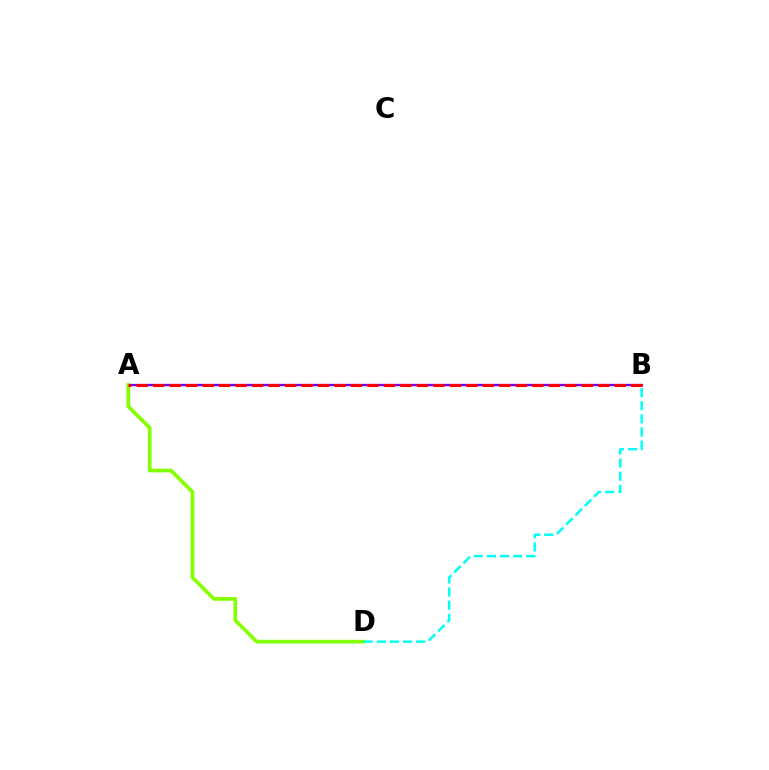{('A', 'B'): [{'color': '#7200ff', 'line_style': 'solid', 'thickness': 1.64}, {'color': '#ff0000', 'line_style': 'dashed', 'thickness': 2.24}], ('A', 'D'): [{'color': '#84ff00', 'line_style': 'solid', 'thickness': 2.65}], ('B', 'D'): [{'color': '#00fff6', 'line_style': 'dashed', 'thickness': 1.78}]}